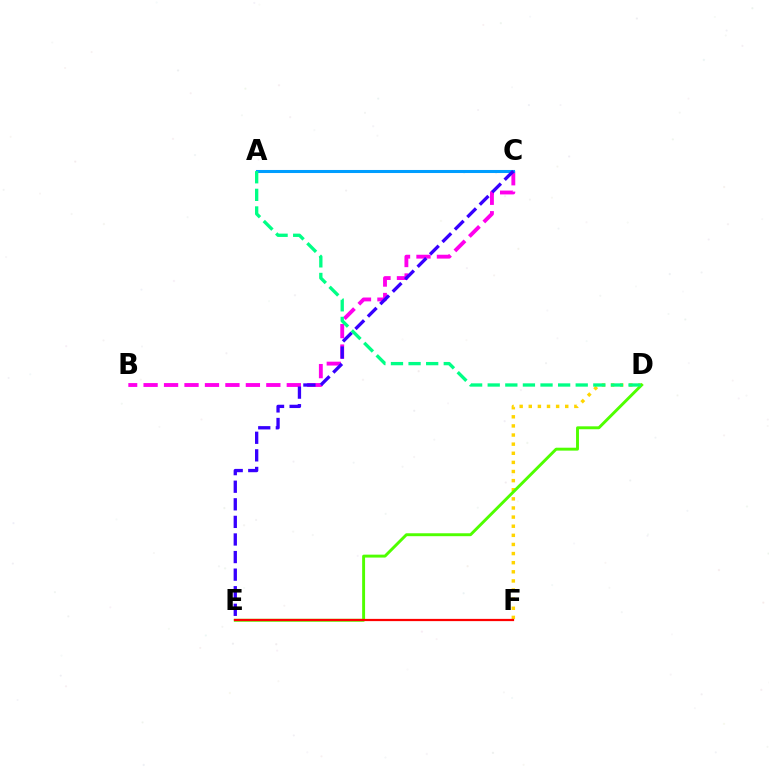{('D', 'F'): [{'color': '#ffd500', 'line_style': 'dotted', 'thickness': 2.48}], ('D', 'E'): [{'color': '#4fff00', 'line_style': 'solid', 'thickness': 2.1}], ('B', 'C'): [{'color': '#ff00ed', 'line_style': 'dashed', 'thickness': 2.78}], ('E', 'F'): [{'color': '#ff0000', 'line_style': 'solid', 'thickness': 1.61}], ('A', 'C'): [{'color': '#009eff', 'line_style': 'solid', 'thickness': 2.2}], ('A', 'D'): [{'color': '#00ff86', 'line_style': 'dashed', 'thickness': 2.39}], ('C', 'E'): [{'color': '#3700ff', 'line_style': 'dashed', 'thickness': 2.39}]}